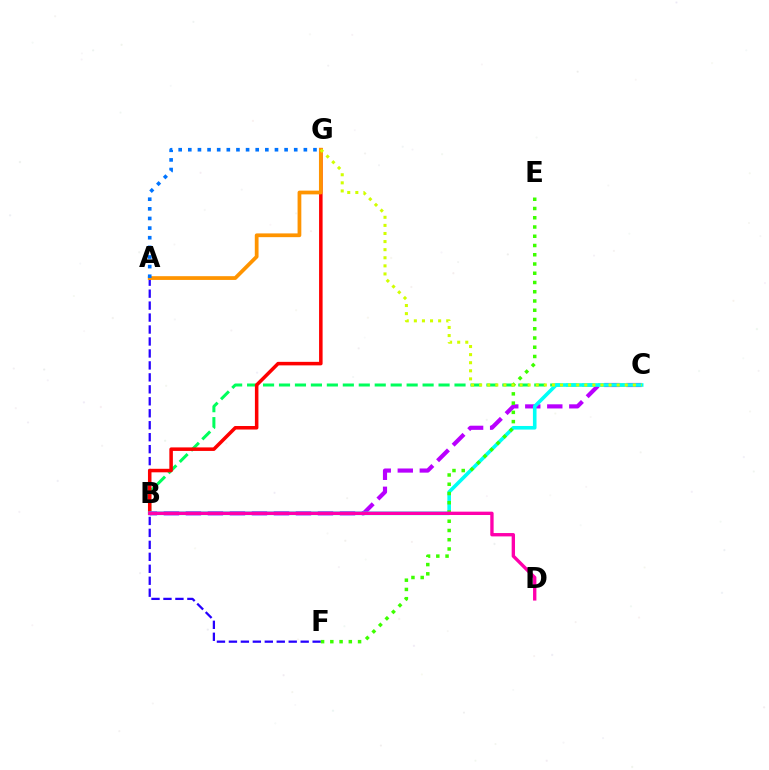{('B', 'C'): [{'color': '#00ff5c', 'line_style': 'dashed', 'thickness': 2.17}, {'color': '#b900ff', 'line_style': 'dashed', 'thickness': 2.99}, {'color': '#00fff6', 'line_style': 'solid', 'thickness': 2.6}], ('A', 'F'): [{'color': '#2500ff', 'line_style': 'dashed', 'thickness': 1.63}], ('B', 'G'): [{'color': '#ff0000', 'line_style': 'solid', 'thickness': 2.54}], ('A', 'G'): [{'color': '#ff9400', 'line_style': 'solid', 'thickness': 2.7}, {'color': '#0074ff', 'line_style': 'dotted', 'thickness': 2.62}], ('E', 'F'): [{'color': '#3dff00', 'line_style': 'dotted', 'thickness': 2.51}], ('B', 'D'): [{'color': '#ff00ac', 'line_style': 'solid', 'thickness': 2.41}], ('C', 'G'): [{'color': '#d1ff00', 'line_style': 'dotted', 'thickness': 2.2}]}